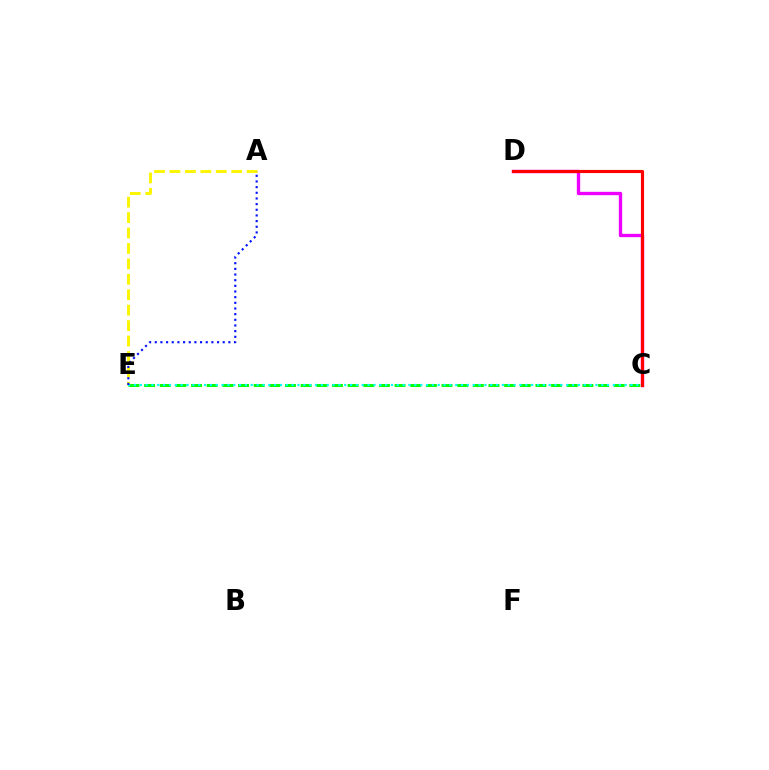{('C', 'D'): [{'color': '#ee00ff', 'line_style': 'solid', 'thickness': 2.41}, {'color': '#ff0000', 'line_style': 'solid', 'thickness': 2.26}], ('C', 'E'): [{'color': '#08ff00', 'line_style': 'dashed', 'thickness': 2.13}, {'color': '#00fff6', 'line_style': 'dotted', 'thickness': 1.59}], ('A', 'E'): [{'color': '#fcf500', 'line_style': 'dashed', 'thickness': 2.1}, {'color': '#0010ff', 'line_style': 'dotted', 'thickness': 1.54}]}